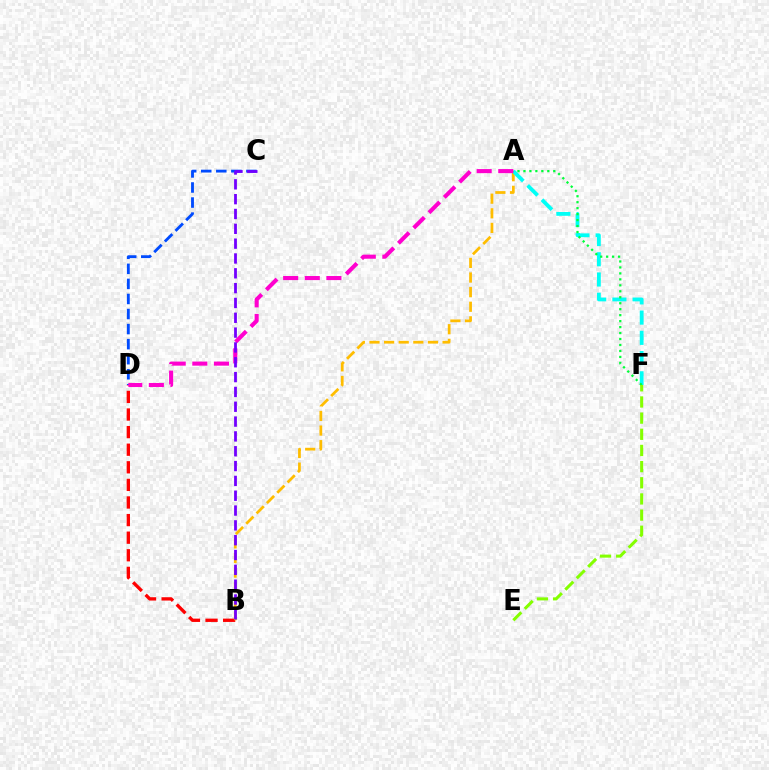{('C', 'D'): [{'color': '#004bff', 'line_style': 'dashed', 'thickness': 2.05}], ('B', 'D'): [{'color': '#ff0000', 'line_style': 'dashed', 'thickness': 2.39}], ('A', 'B'): [{'color': '#ffbd00', 'line_style': 'dashed', 'thickness': 1.99}], ('A', 'F'): [{'color': '#00fff6', 'line_style': 'dashed', 'thickness': 2.75}, {'color': '#00ff39', 'line_style': 'dotted', 'thickness': 1.62}], ('E', 'F'): [{'color': '#84ff00', 'line_style': 'dashed', 'thickness': 2.2}], ('A', 'D'): [{'color': '#ff00cf', 'line_style': 'dashed', 'thickness': 2.94}], ('B', 'C'): [{'color': '#7200ff', 'line_style': 'dashed', 'thickness': 2.01}]}